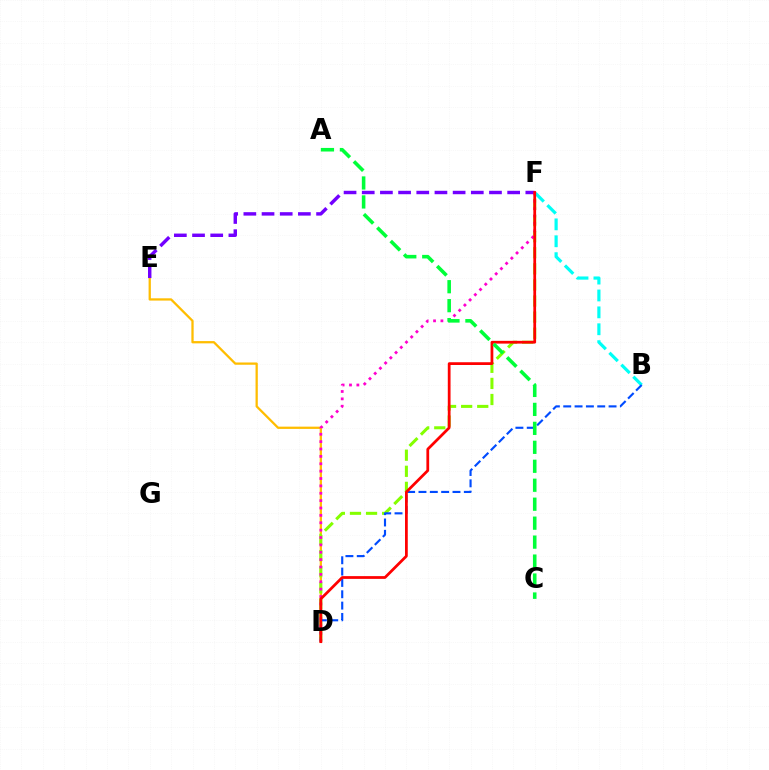{('D', 'E'): [{'color': '#ffbd00', 'line_style': 'solid', 'thickness': 1.64}], ('D', 'F'): [{'color': '#84ff00', 'line_style': 'dashed', 'thickness': 2.19}, {'color': '#ff00cf', 'line_style': 'dotted', 'thickness': 2.0}, {'color': '#ff0000', 'line_style': 'solid', 'thickness': 1.98}], ('E', 'F'): [{'color': '#7200ff', 'line_style': 'dashed', 'thickness': 2.47}], ('B', 'F'): [{'color': '#00fff6', 'line_style': 'dashed', 'thickness': 2.29}], ('B', 'D'): [{'color': '#004bff', 'line_style': 'dashed', 'thickness': 1.54}], ('A', 'C'): [{'color': '#00ff39', 'line_style': 'dashed', 'thickness': 2.58}]}